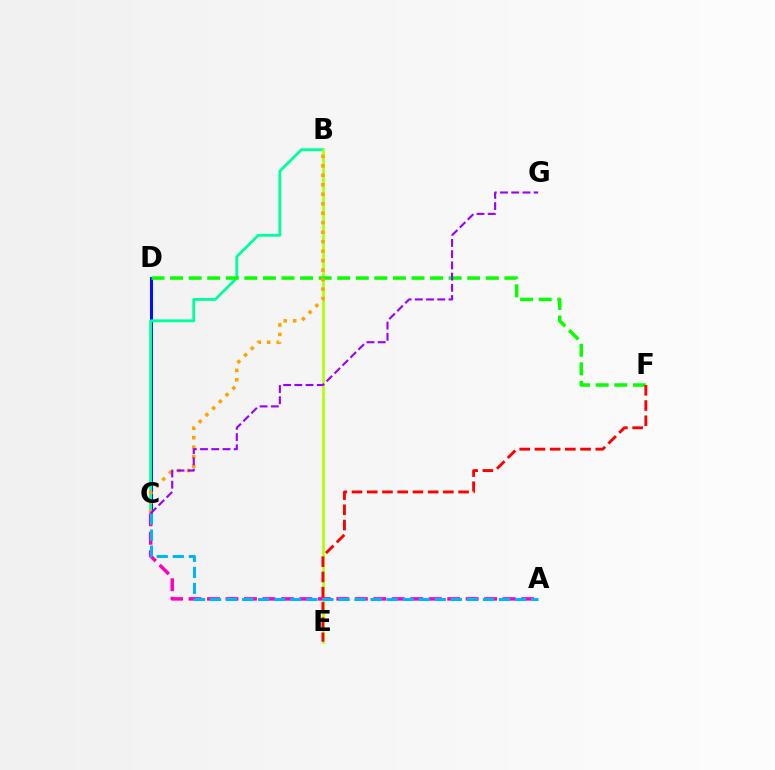{('C', 'D'): [{'color': '#0010ff', 'line_style': 'solid', 'thickness': 2.18}], ('B', 'C'): [{'color': '#00ff9d', 'line_style': 'solid', 'thickness': 2.05}, {'color': '#ffa500', 'line_style': 'dotted', 'thickness': 2.58}], ('B', 'E'): [{'color': '#b3ff00', 'line_style': 'solid', 'thickness': 1.95}], ('D', 'F'): [{'color': '#08ff00', 'line_style': 'dashed', 'thickness': 2.52}], ('A', 'C'): [{'color': '#ff00bd', 'line_style': 'dashed', 'thickness': 2.51}, {'color': '#00b5ff', 'line_style': 'dashed', 'thickness': 2.18}], ('C', 'G'): [{'color': '#9b00ff', 'line_style': 'dashed', 'thickness': 1.52}], ('E', 'F'): [{'color': '#ff0000', 'line_style': 'dashed', 'thickness': 2.07}]}